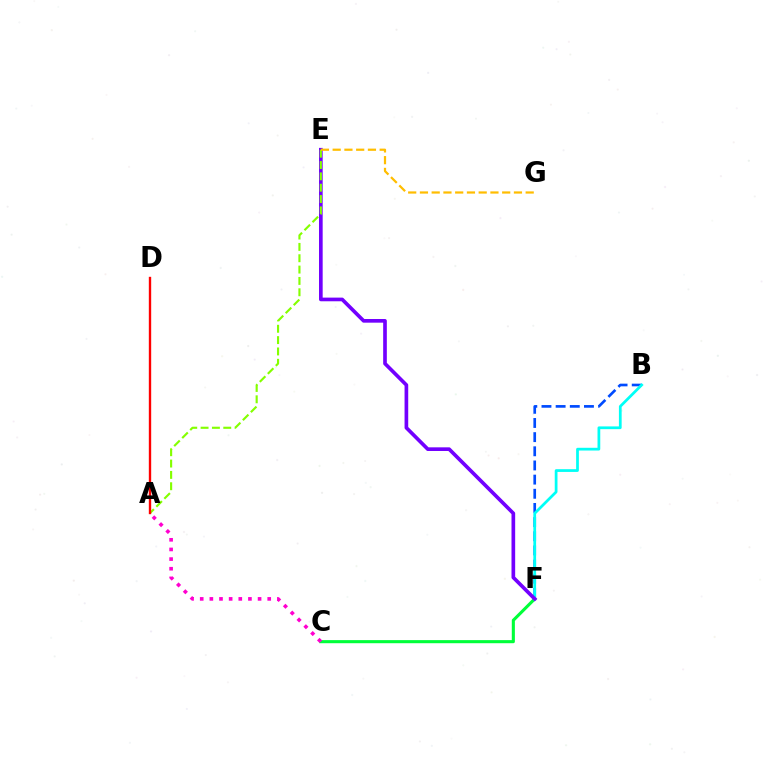{('B', 'F'): [{'color': '#004bff', 'line_style': 'dashed', 'thickness': 1.92}, {'color': '#00fff6', 'line_style': 'solid', 'thickness': 1.98}], ('C', 'F'): [{'color': '#00ff39', 'line_style': 'solid', 'thickness': 2.23}], ('E', 'F'): [{'color': '#7200ff', 'line_style': 'solid', 'thickness': 2.64}], ('A', 'E'): [{'color': '#84ff00', 'line_style': 'dashed', 'thickness': 1.54}], ('A', 'C'): [{'color': '#ff00cf', 'line_style': 'dotted', 'thickness': 2.62}], ('A', 'D'): [{'color': '#ff0000', 'line_style': 'solid', 'thickness': 1.7}], ('E', 'G'): [{'color': '#ffbd00', 'line_style': 'dashed', 'thickness': 1.6}]}